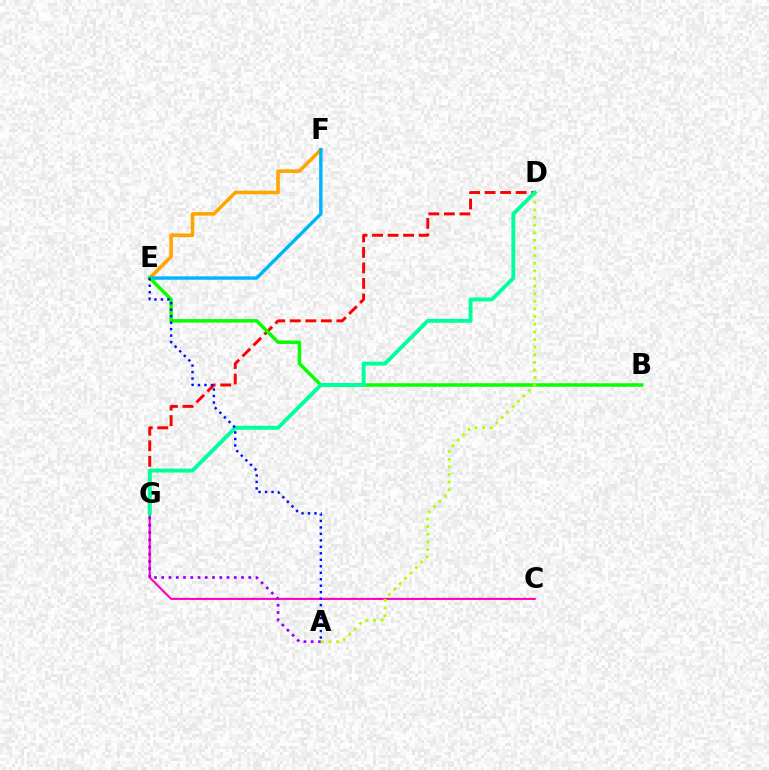{('E', 'F'): [{'color': '#ffa500', 'line_style': 'solid', 'thickness': 2.57}, {'color': '#00b5ff', 'line_style': 'solid', 'thickness': 2.46}], ('C', 'G'): [{'color': '#ff00bd', 'line_style': 'solid', 'thickness': 1.52}], ('A', 'G'): [{'color': '#9b00ff', 'line_style': 'dotted', 'thickness': 1.97}], ('D', 'G'): [{'color': '#ff0000', 'line_style': 'dashed', 'thickness': 2.11}, {'color': '#00ff9d', 'line_style': 'solid', 'thickness': 2.81}], ('B', 'E'): [{'color': '#08ff00', 'line_style': 'solid', 'thickness': 2.51}], ('A', 'D'): [{'color': '#b3ff00', 'line_style': 'dotted', 'thickness': 2.07}], ('A', 'E'): [{'color': '#0010ff', 'line_style': 'dotted', 'thickness': 1.76}]}